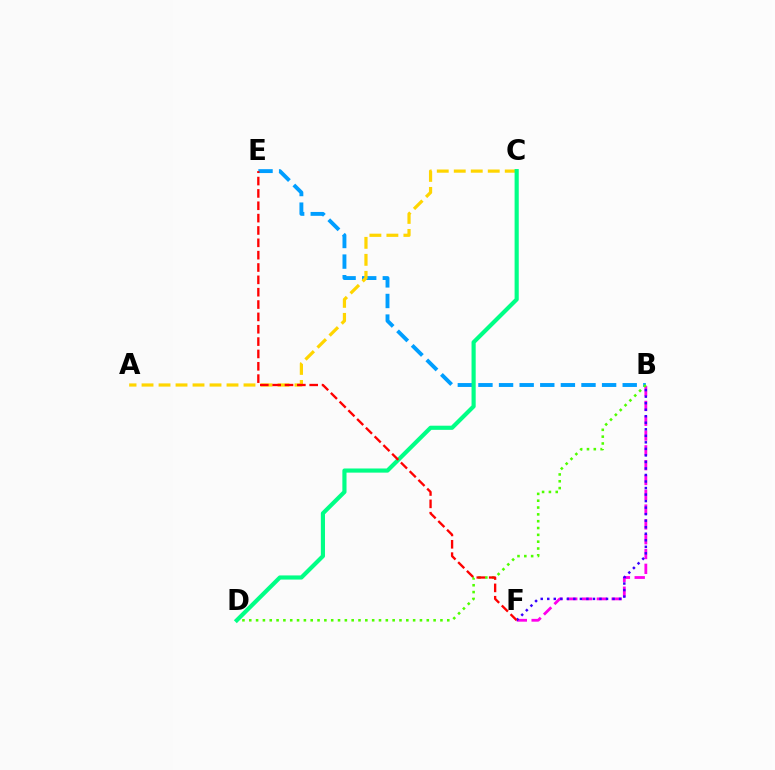{('B', 'F'): [{'color': '#ff00ed', 'line_style': 'dashed', 'thickness': 2.01}, {'color': '#3700ff', 'line_style': 'dotted', 'thickness': 1.77}], ('B', 'E'): [{'color': '#009eff', 'line_style': 'dashed', 'thickness': 2.8}], ('B', 'D'): [{'color': '#4fff00', 'line_style': 'dotted', 'thickness': 1.86}], ('A', 'C'): [{'color': '#ffd500', 'line_style': 'dashed', 'thickness': 2.31}], ('C', 'D'): [{'color': '#00ff86', 'line_style': 'solid', 'thickness': 2.99}], ('E', 'F'): [{'color': '#ff0000', 'line_style': 'dashed', 'thickness': 1.68}]}